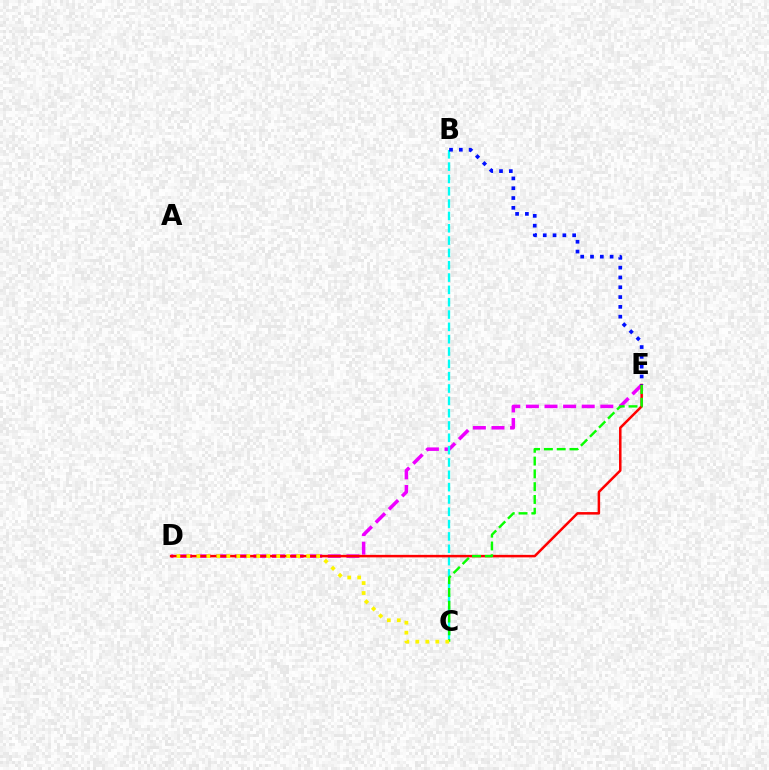{('D', 'E'): [{'color': '#ee00ff', 'line_style': 'dashed', 'thickness': 2.53}, {'color': '#ff0000', 'line_style': 'solid', 'thickness': 1.81}], ('B', 'C'): [{'color': '#00fff6', 'line_style': 'dashed', 'thickness': 1.67}], ('C', 'E'): [{'color': '#08ff00', 'line_style': 'dashed', 'thickness': 1.74}], ('C', 'D'): [{'color': '#fcf500', 'line_style': 'dotted', 'thickness': 2.71}], ('B', 'E'): [{'color': '#0010ff', 'line_style': 'dotted', 'thickness': 2.67}]}